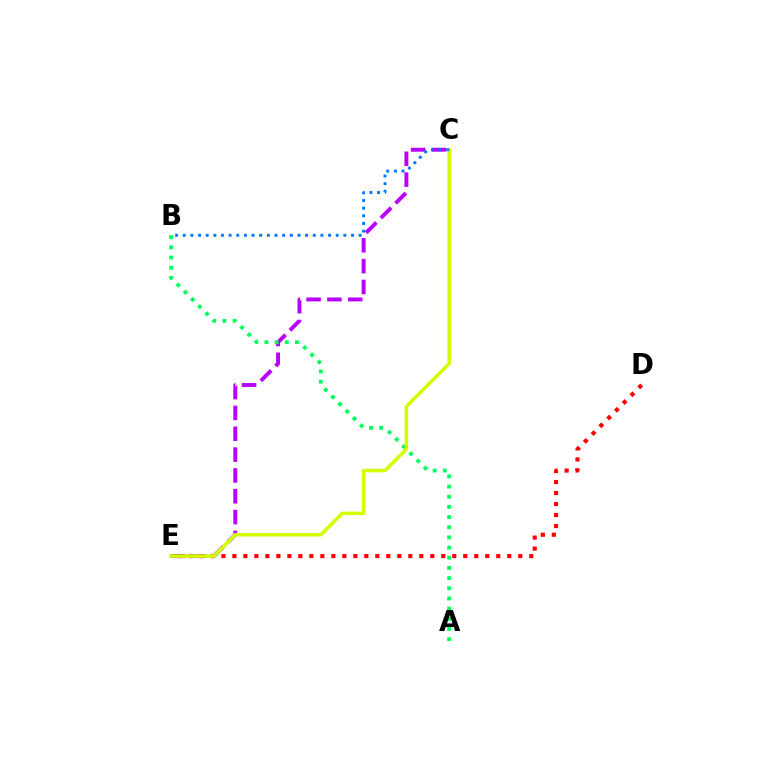{('C', 'E'): [{'color': '#b900ff', 'line_style': 'dashed', 'thickness': 2.83}, {'color': '#d1ff00', 'line_style': 'solid', 'thickness': 2.54}], ('A', 'B'): [{'color': '#00ff5c', 'line_style': 'dotted', 'thickness': 2.76}], ('D', 'E'): [{'color': '#ff0000', 'line_style': 'dotted', 'thickness': 2.99}], ('B', 'C'): [{'color': '#0074ff', 'line_style': 'dotted', 'thickness': 2.08}]}